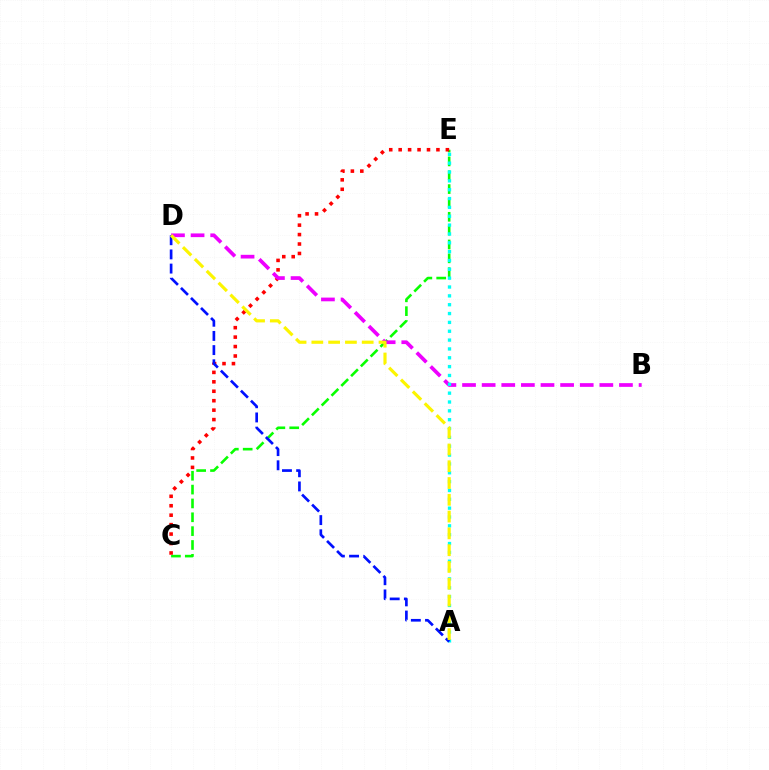{('C', 'E'): [{'color': '#08ff00', 'line_style': 'dashed', 'thickness': 1.88}, {'color': '#ff0000', 'line_style': 'dotted', 'thickness': 2.57}], ('B', 'D'): [{'color': '#ee00ff', 'line_style': 'dashed', 'thickness': 2.66}], ('A', 'E'): [{'color': '#00fff6', 'line_style': 'dotted', 'thickness': 2.4}], ('A', 'D'): [{'color': '#0010ff', 'line_style': 'dashed', 'thickness': 1.93}, {'color': '#fcf500', 'line_style': 'dashed', 'thickness': 2.28}]}